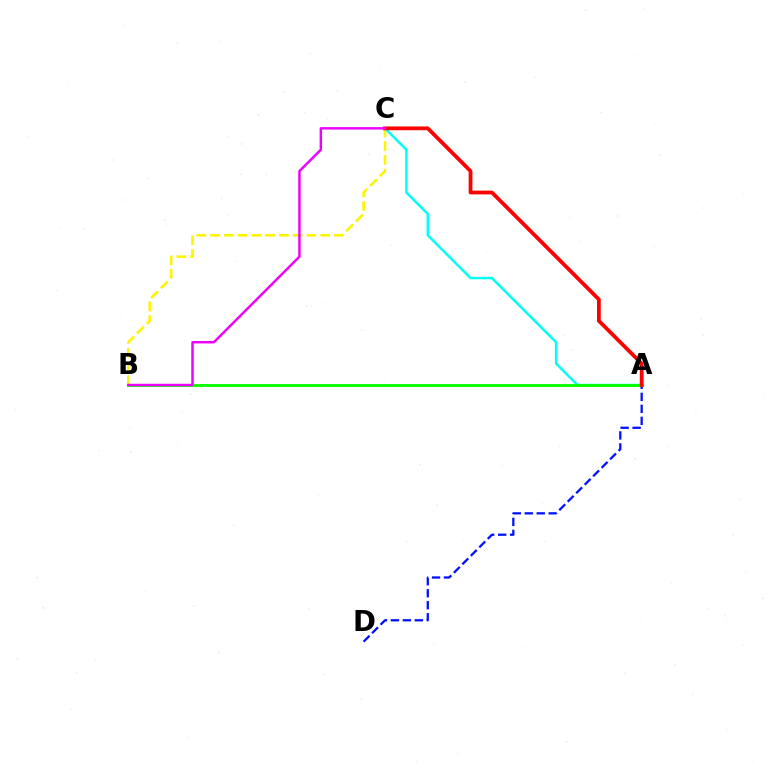{('A', 'D'): [{'color': '#0010ff', 'line_style': 'dashed', 'thickness': 1.63}], ('B', 'C'): [{'color': '#fcf500', 'line_style': 'dashed', 'thickness': 1.87}, {'color': '#ee00ff', 'line_style': 'solid', 'thickness': 1.77}], ('A', 'C'): [{'color': '#00fff6', 'line_style': 'solid', 'thickness': 1.78}, {'color': '#ff0000', 'line_style': 'solid', 'thickness': 2.71}], ('A', 'B'): [{'color': '#08ff00', 'line_style': 'solid', 'thickness': 2.06}]}